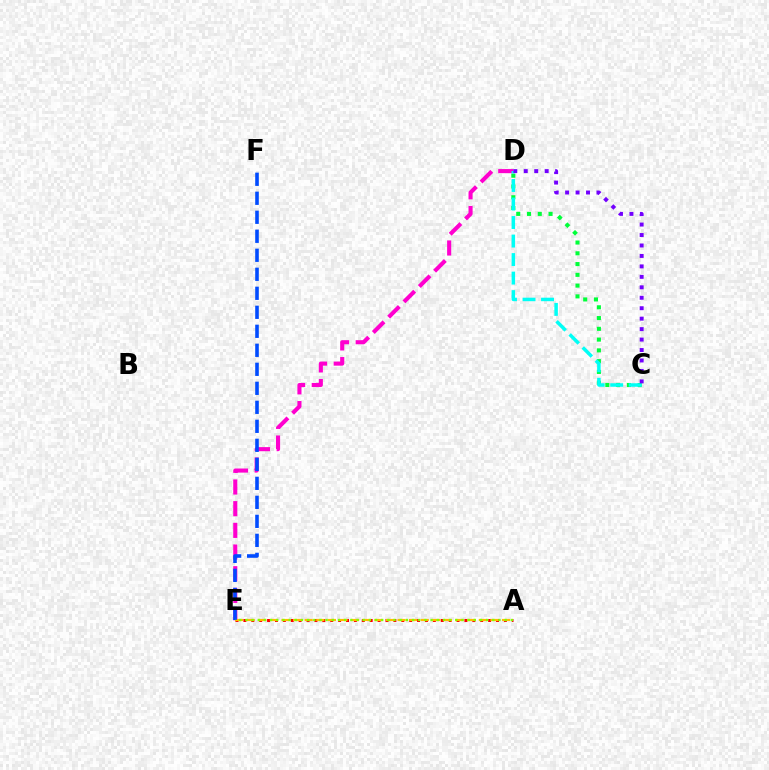{('C', 'D'): [{'color': '#00ff39', 'line_style': 'dotted', 'thickness': 2.93}, {'color': '#00fff6', 'line_style': 'dashed', 'thickness': 2.52}, {'color': '#7200ff', 'line_style': 'dotted', 'thickness': 2.84}], ('D', 'E'): [{'color': '#ff00cf', 'line_style': 'dashed', 'thickness': 2.95}], ('A', 'E'): [{'color': '#ff0000', 'line_style': 'dotted', 'thickness': 2.14}, {'color': '#ffbd00', 'line_style': 'dashed', 'thickness': 1.58}, {'color': '#84ff00', 'line_style': 'dotted', 'thickness': 1.68}], ('E', 'F'): [{'color': '#004bff', 'line_style': 'dashed', 'thickness': 2.58}]}